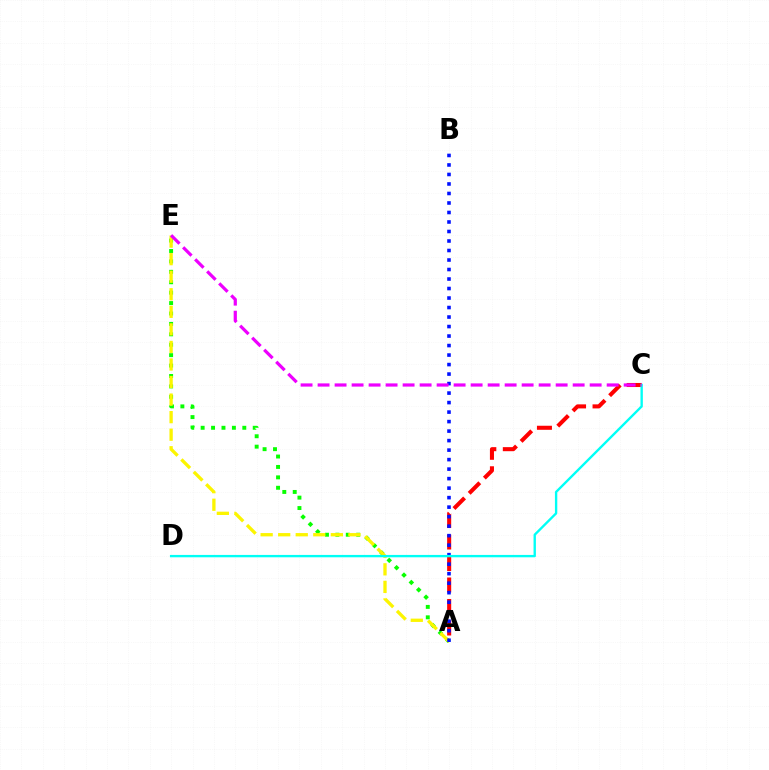{('A', 'E'): [{'color': '#08ff00', 'line_style': 'dotted', 'thickness': 2.83}, {'color': '#fcf500', 'line_style': 'dashed', 'thickness': 2.38}], ('A', 'C'): [{'color': '#ff0000', 'line_style': 'dashed', 'thickness': 2.92}], ('A', 'B'): [{'color': '#0010ff', 'line_style': 'dotted', 'thickness': 2.58}], ('C', 'D'): [{'color': '#00fff6', 'line_style': 'solid', 'thickness': 1.7}], ('C', 'E'): [{'color': '#ee00ff', 'line_style': 'dashed', 'thickness': 2.31}]}